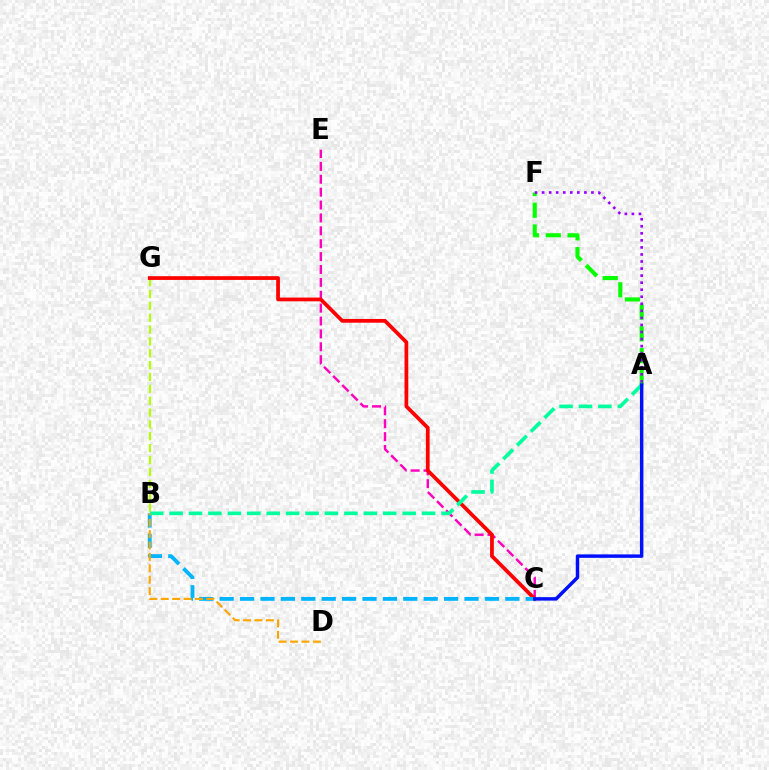{('A', 'F'): [{'color': '#08ff00', 'line_style': 'dashed', 'thickness': 2.96}, {'color': '#9b00ff', 'line_style': 'dotted', 'thickness': 1.91}], ('B', 'G'): [{'color': '#b3ff00', 'line_style': 'dashed', 'thickness': 1.61}], ('C', 'E'): [{'color': '#ff00bd', 'line_style': 'dashed', 'thickness': 1.75}], ('C', 'G'): [{'color': '#ff0000', 'line_style': 'solid', 'thickness': 2.7}], ('B', 'C'): [{'color': '#00b5ff', 'line_style': 'dashed', 'thickness': 2.77}], ('A', 'B'): [{'color': '#00ff9d', 'line_style': 'dashed', 'thickness': 2.64}], ('A', 'C'): [{'color': '#0010ff', 'line_style': 'solid', 'thickness': 2.49}], ('B', 'D'): [{'color': '#ffa500', 'line_style': 'dashed', 'thickness': 1.55}]}